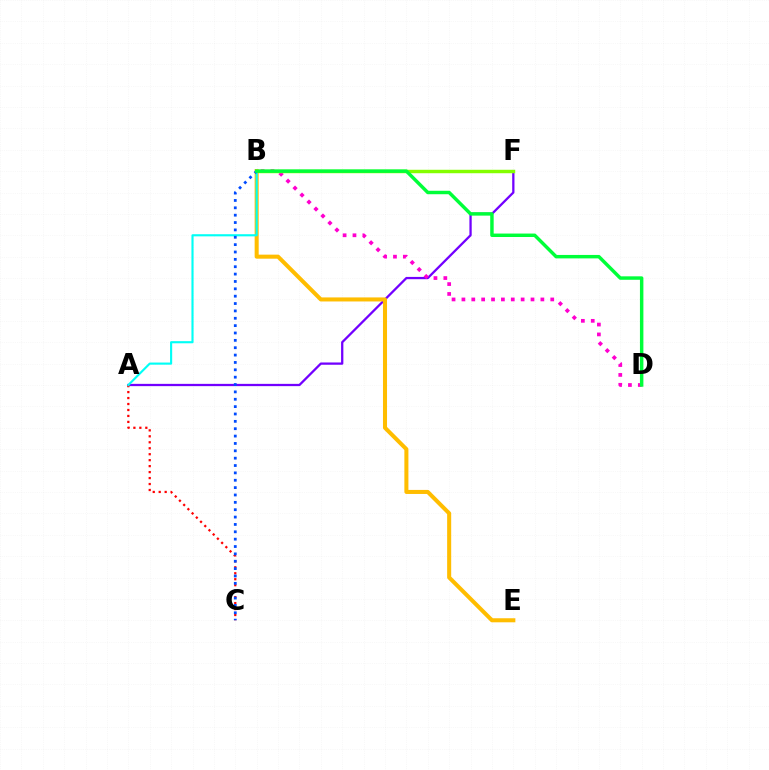{('A', 'F'): [{'color': '#7200ff', 'line_style': 'solid', 'thickness': 1.64}], ('B', 'D'): [{'color': '#ff00cf', 'line_style': 'dotted', 'thickness': 2.68}, {'color': '#00ff39', 'line_style': 'solid', 'thickness': 2.49}], ('A', 'C'): [{'color': '#ff0000', 'line_style': 'dotted', 'thickness': 1.62}], ('B', 'F'): [{'color': '#84ff00', 'line_style': 'solid', 'thickness': 2.48}], ('B', 'E'): [{'color': '#ffbd00', 'line_style': 'solid', 'thickness': 2.91}], ('A', 'B'): [{'color': '#00fff6', 'line_style': 'solid', 'thickness': 1.54}], ('B', 'C'): [{'color': '#004bff', 'line_style': 'dotted', 'thickness': 2.0}]}